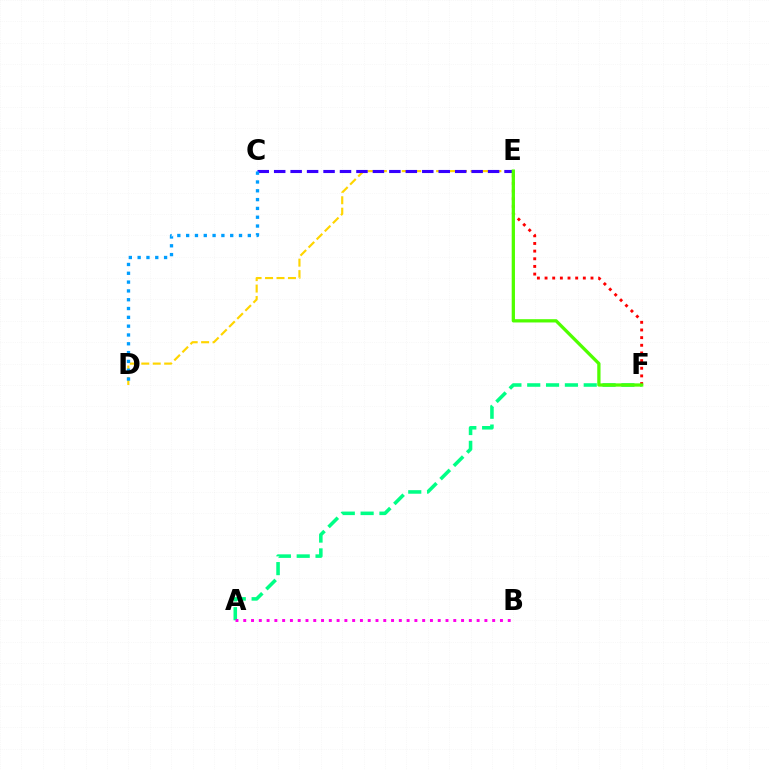{('A', 'F'): [{'color': '#00ff86', 'line_style': 'dashed', 'thickness': 2.56}], ('D', 'E'): [{'color': '#ffd500', 'line_style': 'dashed', 'thickness': 1.56}], ('C', 'E'): [{'color': '#3700ff', 'line_style': 'dashed', 'thickness': 2.24}], ('C', 'D'): [{'color': '#009eff', 'line_style': 'dotted', 'thickness': 2.39}], ('E', 'F'): [{'color': '#ff0000', 'line_style': 'dotted', 'thickness': 2.08}, {'color': '#4fff00', 'line_style': 'solid', 'thickness': 2.36}], ('A', 'B'): [{'color': '#ff00ed', 'line_style': 'dotted', 'thickness': 2.11}]}